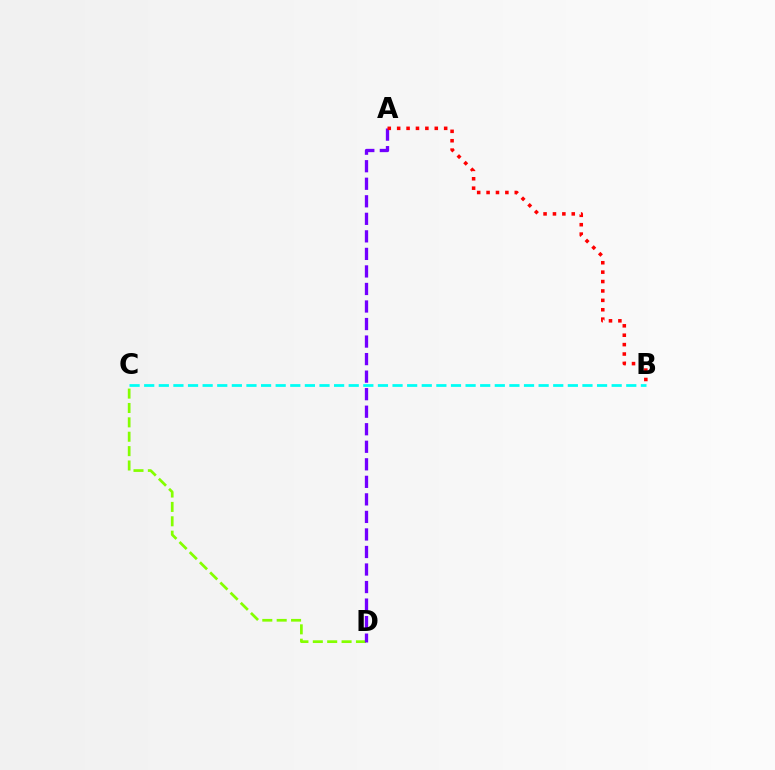{('C', 'D'): [{'color': '#84ff00', 'line_style': 'dashed', 'thickness': 1.95}], ('B', 'C'): [{'color': '#00fff6', 'line_style': 'dashed', 'thickness': 1.98}], ('A', 'D'): [{'color': '#7200ff', 'line_style': 'dashed', 'thickness': 2.38}], ('A', 'B'): [{'color': '#ff0000', 'line_style': 'dotted', 'thickness': 2.55}]}